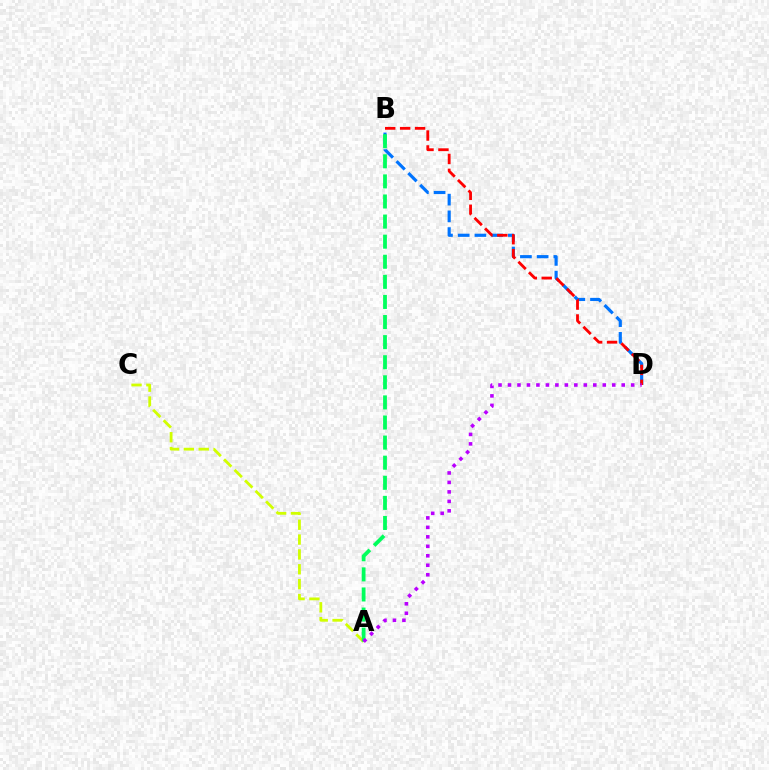{('A', 'C'): [{'color': '#d1ff00', 'line_style': 'dashed', 'thickness': 2.02}], ('B', 'D'): [{'color': '#0074ff', 'line_style': 'dashed', 'thickness': 2.27}, {'color': '#ff0000', 'line_style': 'dashed', 'thickness': 2.03}], ('A', 'B'): [{'color': '#00ff5c', 'line_style': 'dashed', 'thickness': 2.73}], ('A', 'D'): [{'color': '#b900ff', 'line_style': 'dotted', 'thickness': 2.57}]}